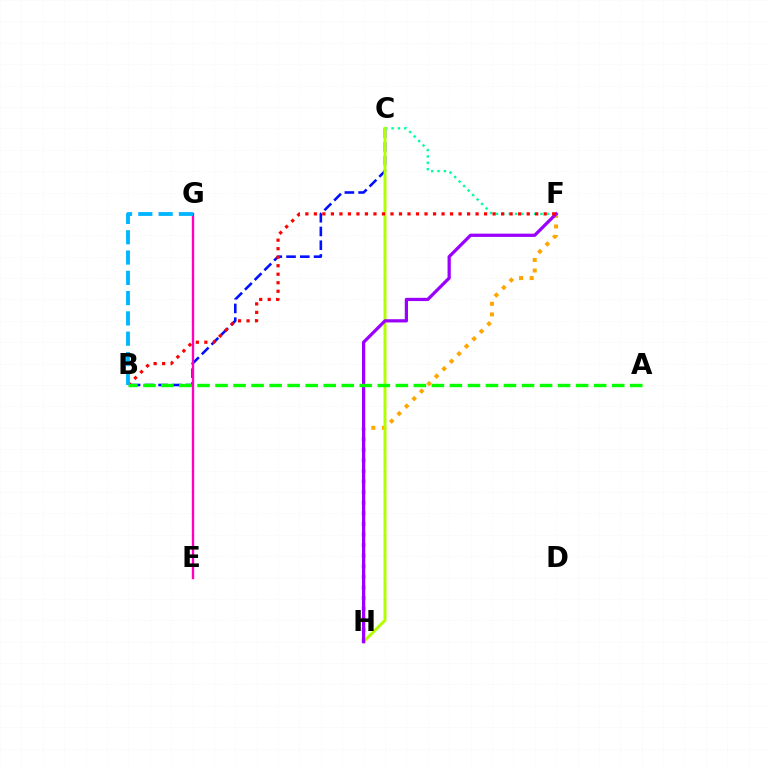{('F', 'H'): [{'color': '#ffa500', 'line_style': 'dotted', 'thickness': 2.88}, {'color': '#9b00ff', 'line_style': 'solid', 'thickness': 2.33}], ('B', 'C'): [{'color': '#0010ff', 'line_style': 'dashed', 'thickness': 1.87}], ('C', 'F'): [{'color': '#00ff9d', 'line_style': 'dotted', 'thickness': 1.73}], ('E', 'G'): [{'color': '#ff00bd', 'line_style': 'solid', 'thickness': 1.7}], ('C', 'H'): [{'color': '#b3ff00', 'line_style': 'solid', 'thickness': 2.13}], ('B', 'F'): [{'color': '#ff0000', 'line_style': 'dotted', 'thickness': 2.31}], ('A', 'B'): [{'color': '#08ff00', 'line_style': 'dashed', 'thickness': 2.45}], ('B', 'G'): [{'color': '#00b5ff', 'line_style': 'dashed', 'thickness': 2.76}]}